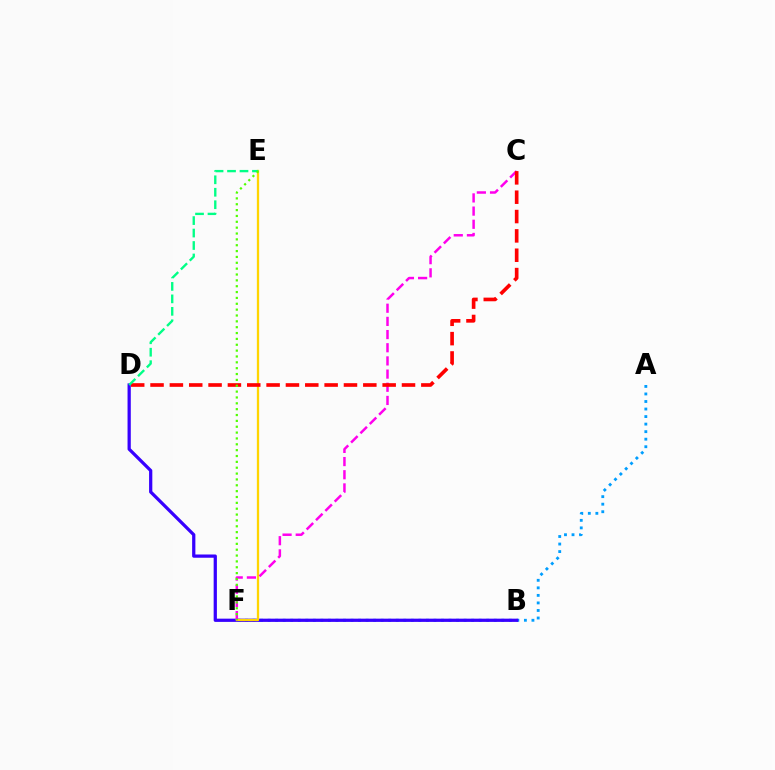{('A', 'F'): [{'color': '#009eff', 'line_style': 'dotted', 'thickness': 2.05}], ('B', 'D'): [{'color': '#3700ff', 'line_style': 'solid', 'thickness': 2.34}], ('E', 'F'): [{'color': '#ffd500', 'line_style': 'solid', 'thickness': 1.66}, {'color': '#4fff00', 'line_style': 'dotted', 'thickness': 1.59}], ('C', 'F'): [{'color': '#ff00ed', 'line_style': 'dashed', 'thickness': 1.79}], ('C', 'D'): [{'color': '#ff0000', 'line_style': 'dashed', 'thickness': 2.63}], ('D', 'E'): [{'color': '#00ff86', 'line_style': 'dashed', 'thickness': 1.69}]}